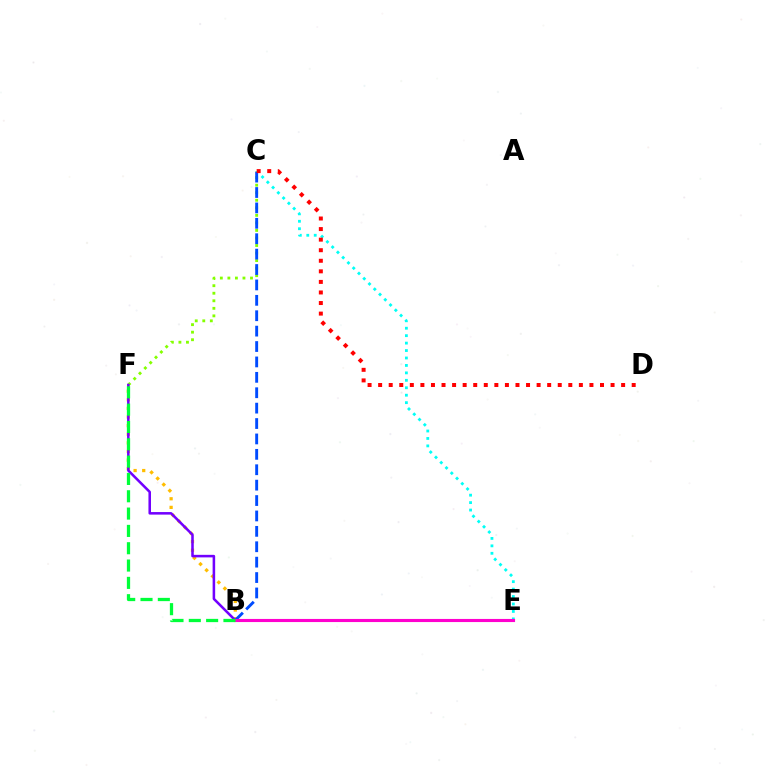{('C', 'F'): [{'color': '#84ff00', 'line_style': 'dotted', 'thickness': 2.05}], ('C', 'E'): [{'color': '#00fff6', 'line_style': 'dotted', 'thickness': 2.02}], ('B', 'F'): [{'color': '#ffbd00', 'line_style': 'dotted', 'thickness': 2.34}, {'color': '#7200ff', 'line_style': 'solid', 'thickness': 1.83}, {'color': '#00ff39', 'line_style': 'dashed', 'thickness': 2.35}], ('B', 'C'): [{'color': '#004bff', 'line_style': 'dashed', 'thickness': 2.09}], ('C', 'D'): [{'color': '#ff0000', 'line_style': 'dotted', 'thickness': 2.87}], ('B', 'E'): [{'color': '#ff00cf', 'line_style': 'solid', 'thickness': 2.24}]}